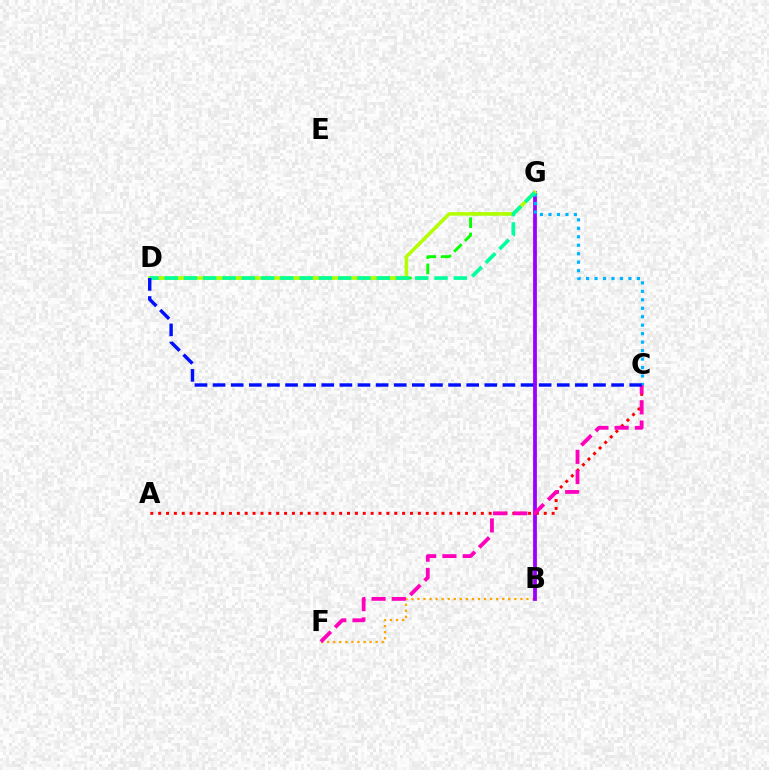{('D', 'G'): [{'color': '#08ff00', 'line_style': 'dashed', 'thickness': 2.08}, {'color': '#b3ff00', 'line_style': 'solid', 'thickness': 2.52}, {'color': '#00ff9d', 'line_style': 'dashed', 'thickness': 2.62}], ('A', 'C'): [{'color': '#ff0000', 'line_style': 'dotted', 'thickness': 2.14}], ('B', 'F'): [{'color': '#ffa500', 'line_style': 'dotted', 'thickness': 1.65}], ('B', 'G'): [{'color': '#9b00ff', 'line_style': 'solid', 'thickness': 2.72}], ('C', 'G'): [{'color': '#00b5ff', 'line_style': 'dotted', 'thickness': 2.3}], ('C', 'F'): [{'color': '#ff00bd', 'line_style': 'dashed', 'thickness': 2.75}], ('C', 'D'): [{'color': '#0010ff', 'line_style': 'dashed', 'thickness': 2.46}]}